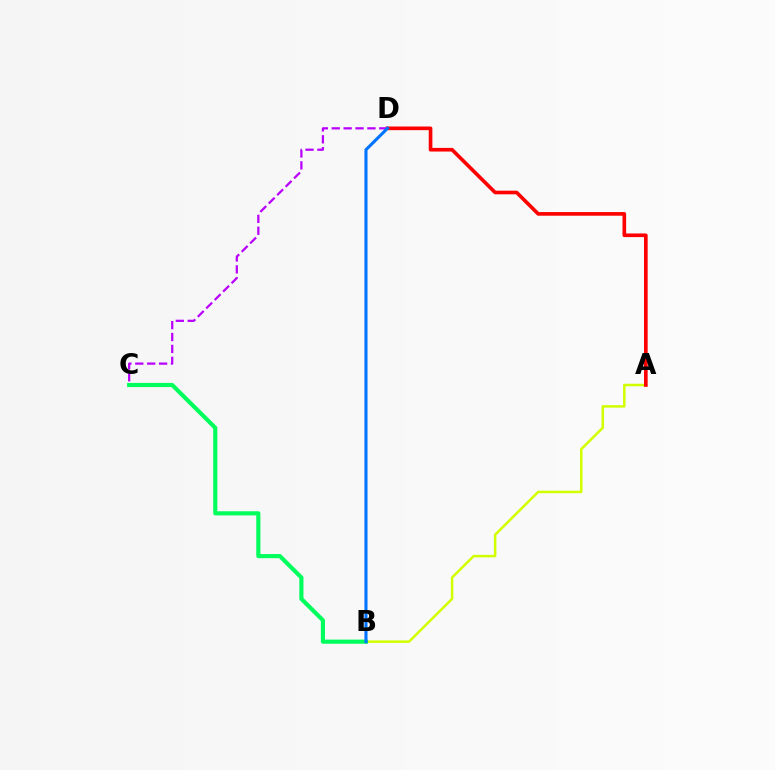{('A', 'B'): [{'color': '#d1ff00', 'line_style': 'solid', 'thickness': 1.81}], ('A', 'D'): [{'color': '#ff0000', 'line_style': 'solid', 'thickness': 2.63}], ('C', 'D'): [{'color': '#b900ff', 'line_style': 'dashed', 'thickness': 1.62}], ('B', 'C'): [{'color': '#00ff5c', 'line_style': 'solid', 'thickness': 2.98}], ('B', 'D'): [{'color': '#0074ff', 'line_style': 'solid', 'thickness': 2.22}]}